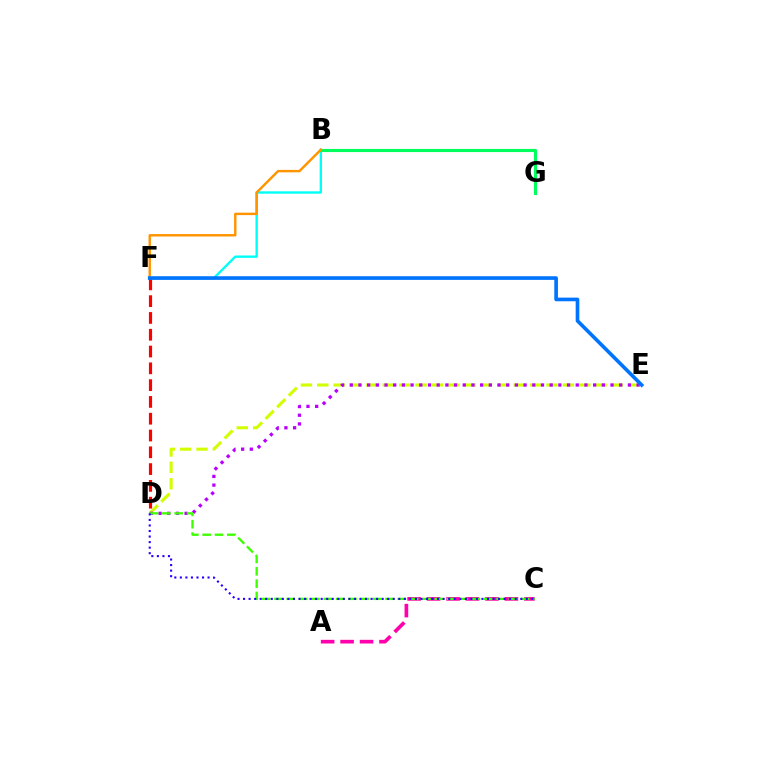{('B', 'F'): [{'color': '#00fff6', 'line_style': 'solid', 'thickness': 1.71}, {'color': '#ff9400', 'line_style': 'solid', 'thickness': 1.75}], ('D', 'E'): [{'color': '#d1ff00', 'line_style': 'dashed', 'thickness': 2.22}, {'color': '#b900ff', 'line_style': 'dotted', 'thickness': 2.36}], ('A', 'C'): [{'color': '#ff00ac', 'line_style': 'dashed', 'thickness': 2.64}], ('D', 'F'): [{'color': '#ff0000', 'line_style': 'dashed', 'thickness': 2.28}], ('C', 'D'): [{'color': '#3dff00', 'line_style': 'dashed', 'thickness': 1.68}, {'color': '#2500ff', 'line_style': 'dotted', 'thickness': 1.51}], ('B', 'G'): [{'color': '#00ff5c', 'line_style': 'solid', 'thickness': 2.26}], ('E', 'F'): [{'color': '#0074ff', 'line_style': 'solid', 'thickness': 2.62}]}